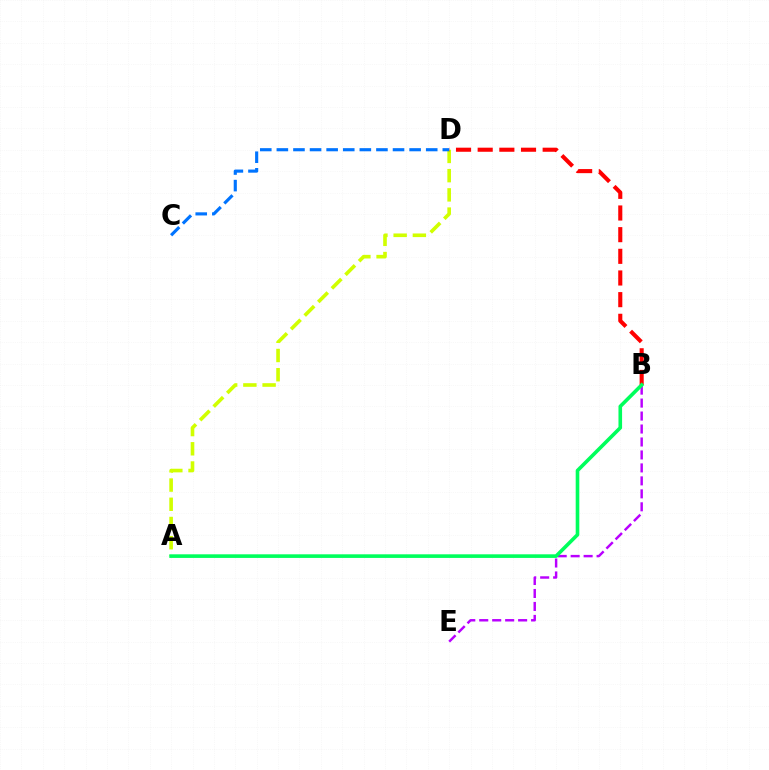{('A', 'D'): [{'color': '#d1ff00', 'line_style': 'dashed', 'thickness': 2.61}], ('B', 'D'): [{'color': '#ff0000', 'line_style': 'dashed', 'thickness': 2.94}], ('B', 'E'): [{'color': '#b900ff', 'line_style': 'dashed', 'thickness': 1.76}], ('C', 'D'): [{'color': '#0074ff', 'line_style': 'dashed', 'thickness': 2.25}], ('A', 'B'): [{'color': '#00ff5c', 'line_style': 'solid', 'thickness': 2.6}]}